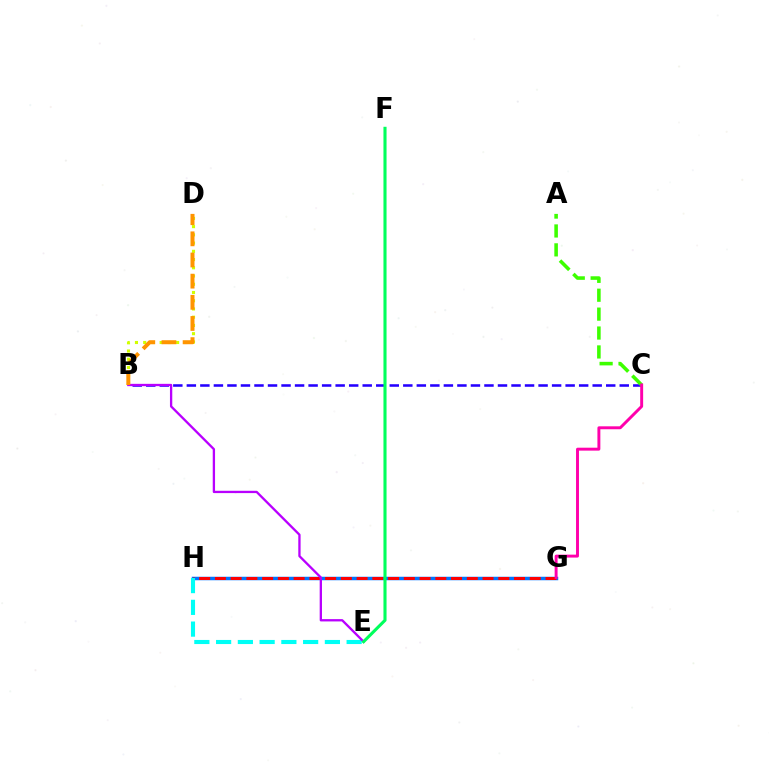{('B', 'D'): [{'color': '#d1ff00', 'line_style': 'dotted', 'thickness': 2.24}, {'color': '#ff9400', 'line_style': 'dashed', 'thickness': 2.87}], ('G', 'H'): [{'color': '#0074ff', 'line_style': 'solid', 'thickness': 2.51}, {'color': '#ff0000', 'line_style': 'dashed', 'thickness': 2.14}], ('B', 'C'): [{'color': '#2500ff', 'line_style': 'dashed', 'thickness': 1.84}], ('A', 'C'): [{'color': '#3dff00', 'line_style': 'dashed', 'thickness': 2.57}], ('E', 'H'): [{'color': '#00fff6', 'line_style': 'dashed', 'thickness': 2.96}], ('B', 'E'): [{'color': '#b900ff', 'line_style': 'solid', 'thickness': 1.66}], ('E', 'F'): [{'color': '#00ff5c', 'line_style': 'solid', 'thickness': 2.23}], ('C', 'G'): [{'color': '#ff00ac', 'line_style': 'solid', 'thickness': 2.11}]}